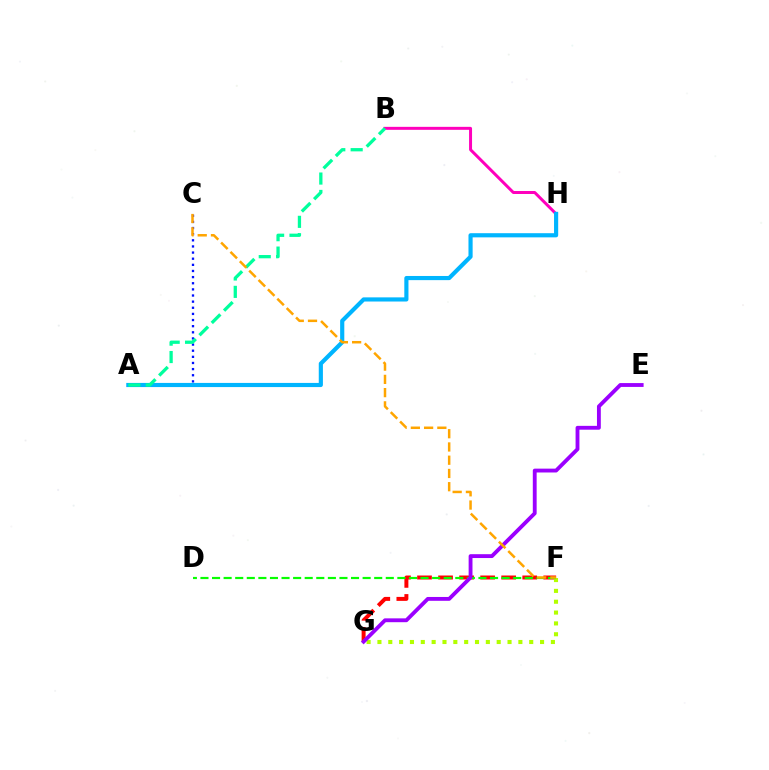{('B', 'H'): [{'color': '#ff00bd', 'line_style': 'solid', 'thickness': 2.14}], ('F', 'G'): [{'color': '#ff0000', 'line_style': 'dashed', 'thickness': 2.86}, {'color': '#b3ff00', 'line_style': 'dotted', 'thickness': 2.95}], ('D', 'F'): [{'color': '#08ff00', 'line_style': 'dashed', 'thickness': 1.57}], ('A', 'C'): [{'color': '#0010ff', 'line_style': 'dotted', 'thickness': 1.67}], ('A', 'H'): [{'color': '#00b5ff', 'line_style': 'solid', 'thickness': 2.99}], ('A', 'B'): [{'color': '#00ff9d', 'line_style': 'dashed', 'thickness': 2.36}], ('E', 'G'): [{'color': '#9b00ff', 'line_style': 'solid', 'thickness': 2.77}], ('C', 'F'): [{'color': '#ffa500', 'line_style': 'dashed', 'thickness': 1.8}]}